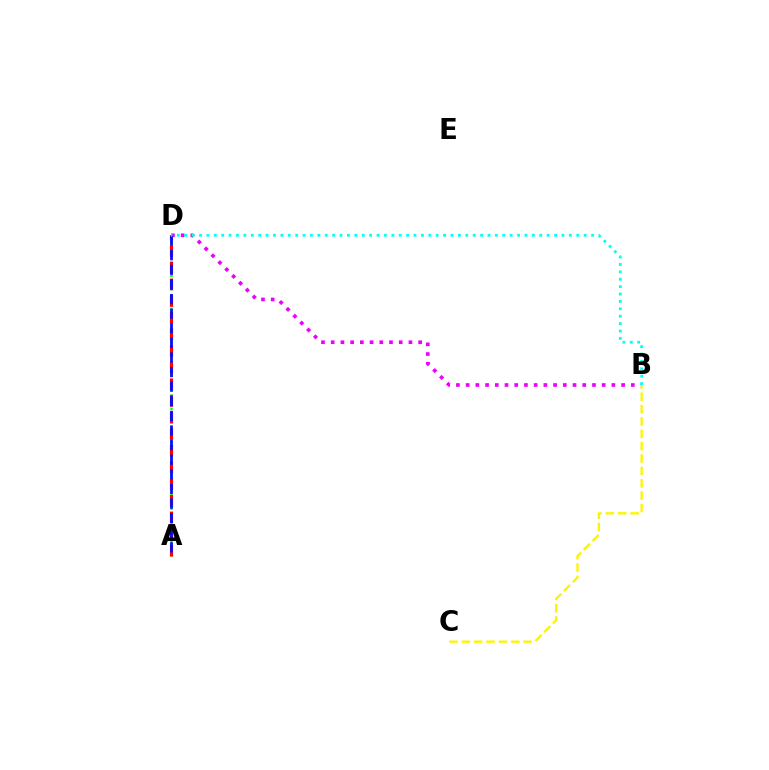{('A', 'D'): [{'color': '#08ff00', 'line_style': 'dotted', 'thickness': 1.81}, {'color': '#ff0000', 'line_style': 'dashed', 'thickness': 2.26}, {'color': '#0010ff', 'line_style': 'dashed', 'thickness': 1.98}], ('B', 'D'): [{'color': '#ee00ff', 'line_style': 'dotted', 'thickness': 2.64}, {'color': '#00fff6', 'line_style': 'dotted', 'thickness': 2.01}], ('B', 'C'): [{'color': '#fcf500', 'line_style': 'dashed', 'thickness': 1.68}]}